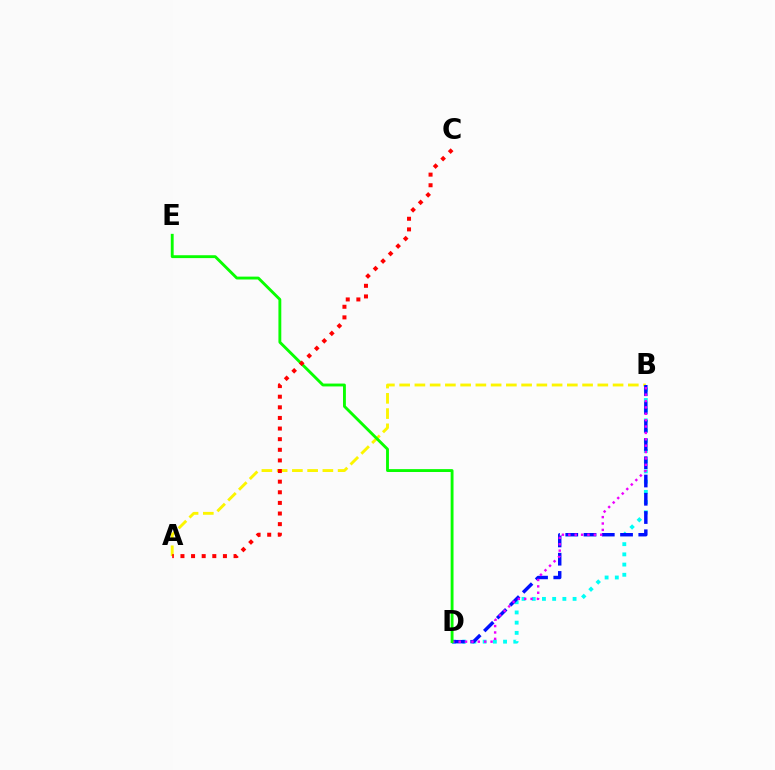{('B', 'D'): [{'color': '#00fff6', 'line_style': 'dotted', 'thickness': 2.77}, {'color': '#0010ff', 'line_style': 'dashed', 'thickness': 2.48}, {'color': '#ee00ff', 'line_style': 'dotted', 'thickness': 1.73}], ('A', 'B'): [{'color': '#fcf500', 'line_style': 'dashed', 'thickness': 2.07}], ('D', 'E'): [{'color': '#08ff00', 'line_style': 'solid', 'thickness': 2.07}], ('A', 'C'): [{'color': '#ff0000', 'line_style': 'dotted', 'thickness': 2.89}]}